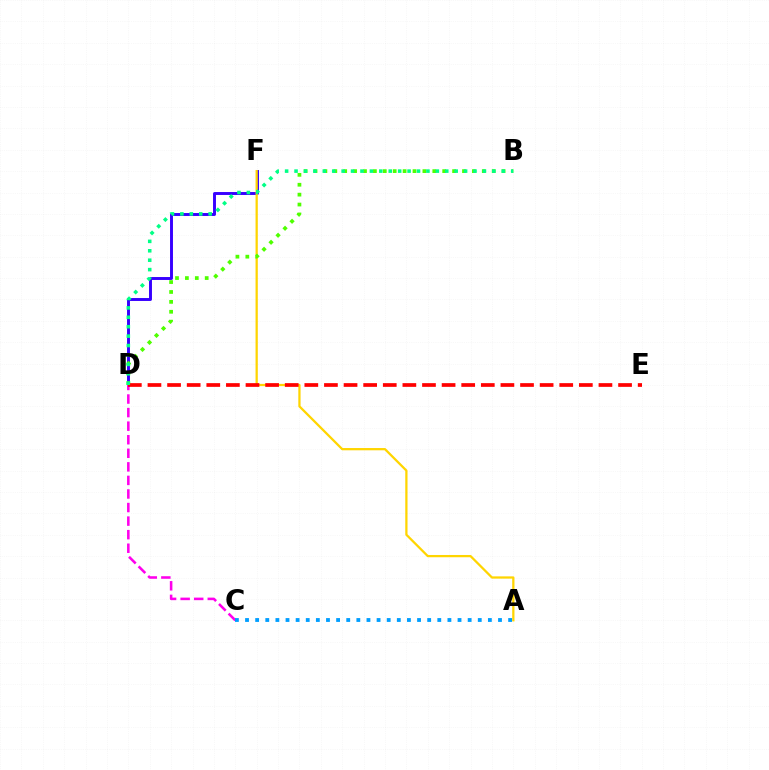{('D', 'F'): [{'color': '#3700ff', 'line_style': 'solid', 'thickness': 2.11}], ('A', 'F'): [{'color': '#ffd500', 'line_style': 'solid', 'thickness': 1.63}], ('C', 'D'): [{'color': '#ff00ed', 'line_style': 'dashed', 'thickness': 1.84}], ('B', 'D'): [{'color': '#4fff00', 'line_style': 'dotted', 'thickness': 2.69}, {'color': '#00ff86', 'line_style': 'dotted', 'thickness': 2.56}], ('D', 'E'): [{'color': '#ff0000', 'line_style': 'dashed', 'thickness': 2.66}], ('A', 'C'): [{'color': '#009eff', 'line_style': 'dotted', 'thickness': 2.75}]}